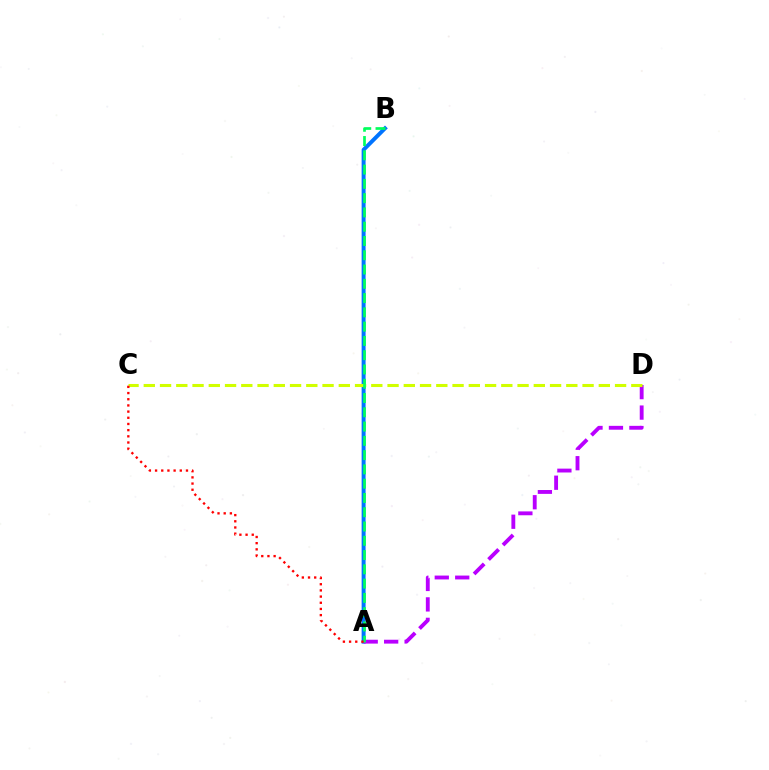{('A', 'B'): [{'color': '#0074ff', 'line_style': 'solid', 'thickness': 2.85}, {'color': '#00ff5c', 'line_style': 'dashed', 'thickness': 1.94}], ('A', 'D'): [{'color': '#b900ff', 'line_style': 'dashed', 'thickness': 2.78}], ('C', 'D'): [{'color': '#d1ff00', 'line_style': 'dashed', 'thickness': 2.21}], ('A', 'C'): [{'color': '#ff0000', 'line_style': 'dotted', 'thickness': 1.68}]}